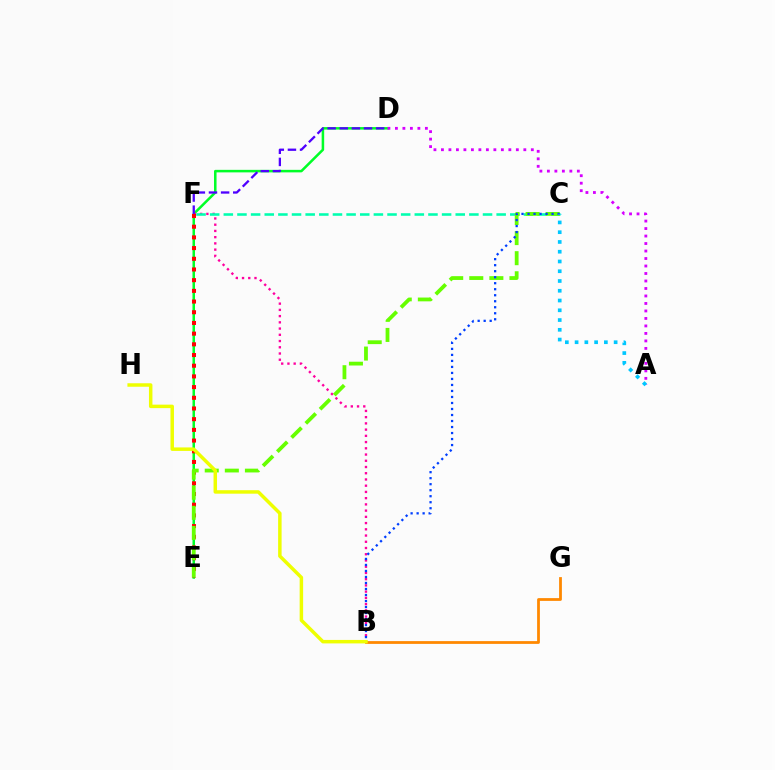{('D', 'E'): [{'color': '#00ff27', 'line_style': 'solid', 'thickness': 1.82}], ('B', 'F'): [{'color': '#ff00a0', 'line_style': 'dotted', 'thickness': 1.69}], ('B', 'G'): [{'color': '#ff8800', 'line_style': 'solid', 'thickness': 2.0}], ('D', 'F'): [{'color': '#4f00ff', 'line_style': 'dashed', 'thickness': 1.65}], ('C', 'F'): [{'color': '#00ffaf', 'line_style': 'dashed', 'thickness': 1.85}], ('E', 'F'): [{'color': '#ff0000', 'line_style': 'dotted', 'thickness': 2.91}], ('C', 'E'): [{'color': '#66ff00', 'line_style': 'dashed', 'thickness': 2.73}], ('B', 'C'): [{'color': '#003fff', 'line_style': 'dotted', 'thickness': 1.63}], ('A', 'D'): [{'color': '#d600ff', 'line_style': 'dotted', 'thickness': 2.04}], ('A', 'C'): [{'color': '#00c7ff', 'line_style': 'dotted', 'thickness': 2.65}], ('B', 'H'): [{'color': '#eeff00', 'line_style': 'solid', 'thickness': 2.51}]}